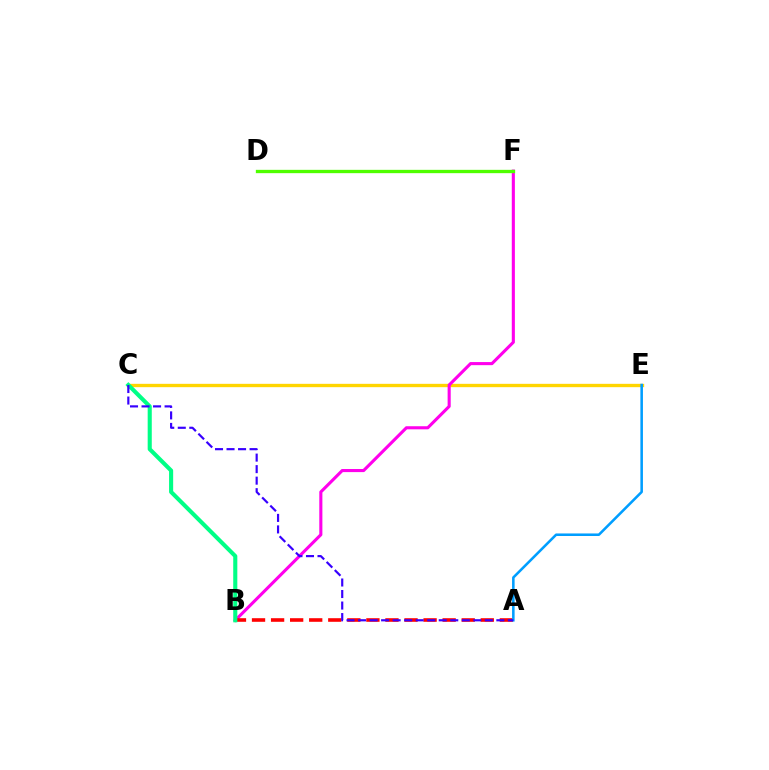{('C', 'E'): [{'color': '#ffd500', 'line_style': 'solid', 'thickness': 2.41}], ('B', 'F'): [{'color': '#ff00ed', 'line_style': 'solid', 'thickness': 2.23}], ('D', 'F'): [{'color': '#4fff00', 'line_style': 'solid', 'thickness': 2.39}], ('A', 'B'): [{'color': '#ff0000', 'line_style': 'dashed', 'thickness': 2.59}], ('A', 'E'): [{'color': '#009eff', 'line_style': 'solid', 'thickness': 1.84}], ('B', 'C'): [{'color': '#00ff86', 'line_style': 'solid', 'thickness': 2.95}], ('A', 'C'): [{'color': '#3700ff', 'line_style': 'dashed', 'thickness': 1.57}]}